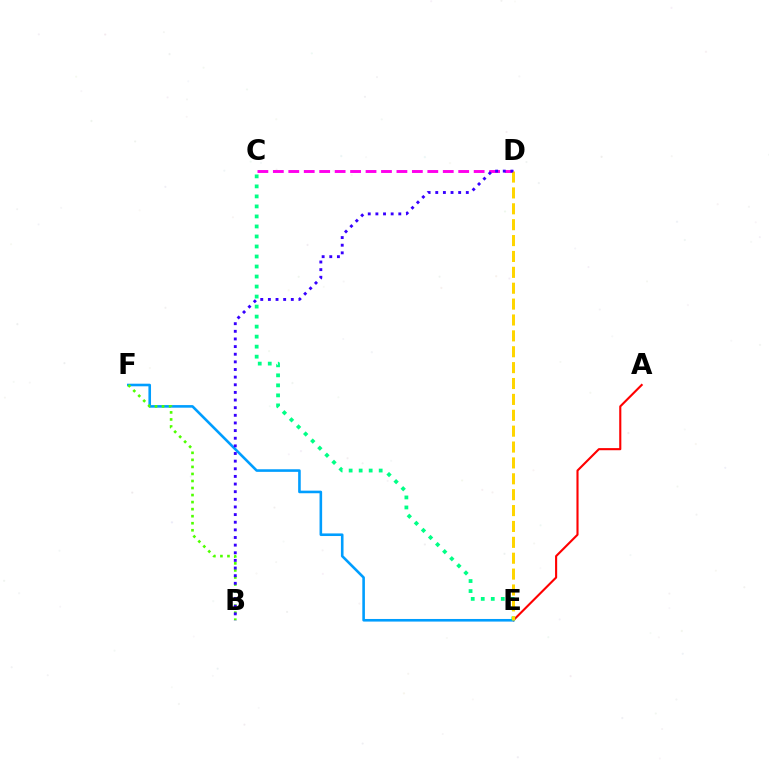{('A', 'E'): [{'color': '#ff0000', 'line_style': 'solid', 'thickness': 1.52}], ('E', 'F'): [{'color': '#009eff', 'line_style': 'solid', 'thickness': 1.87}], ('B', 'F'): [{'color': '#4fff00', 'line_style': 'dotted', 'thickness': 1.91}], ('C', 'D'): [{'color': '#ff00ed', 'line_style': 'dashed', 'thickness': 2.1}], ('C', 'E'): [{'color': '#00ff86', 'line_style': 'dotted', 'thickness': 2.72}], ('D', 'E'): [{'color': '#ffd500', 'line_style': 'dashed', 'thickness': 2.16}], ('B', 'D'): [{'color': '#3700ff', 'line_style': 'dotted', 'thickness': 2.07}]}